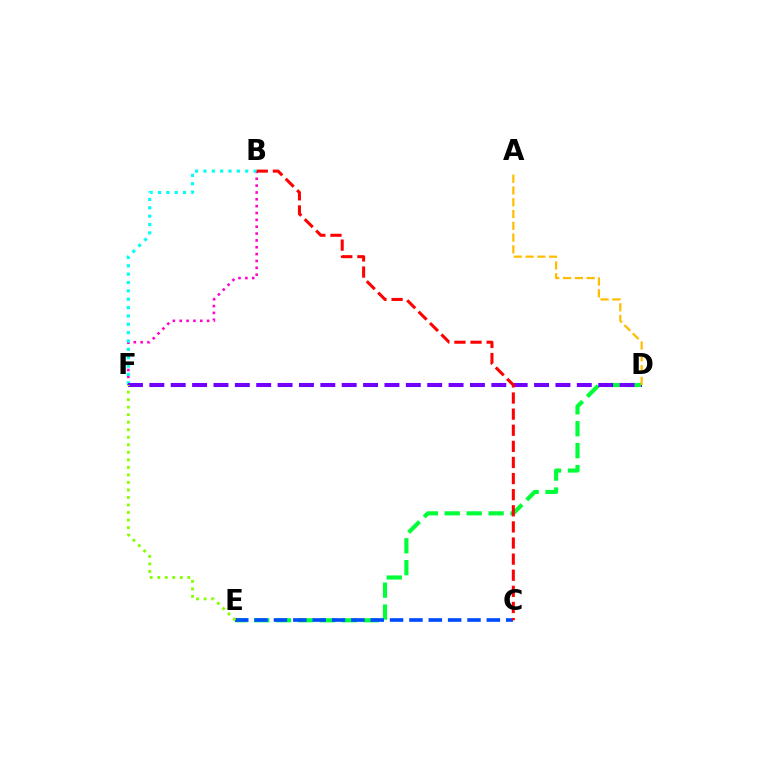{('B', 'F'): [{'color': '#ff00cf', 'line_style': 'dotted', 'thickness': 1.86}, {'color': '#00fff6', 'line_style': 'dotted', 'thickness': 2.27}], ('D', 'E'): [{'color': '#00ff39', 'line_style': 'dashed', 'thickness': 2.98}], ('C', 'E'): [{'color': '#004bff', 'line_style': 'dashed', 'thickness': 2.63}], ('D', 'F'): [{'color': '#7200ff', 'line_style': 'dashed', 'thickness': 2.9}], ('A', 'D'): [{'color': '#ffbd00', 'line_style': 'dashed', 'thickness': 1.6}], ('B', 'C'): [{'color': '#ff0000', 'line_style': 'dashed', 'thickness': 2.19}], ('E', 'F'): [{'color': '#84ff00', 'line_style': 'dotted', 'thickness': 2.05}]}